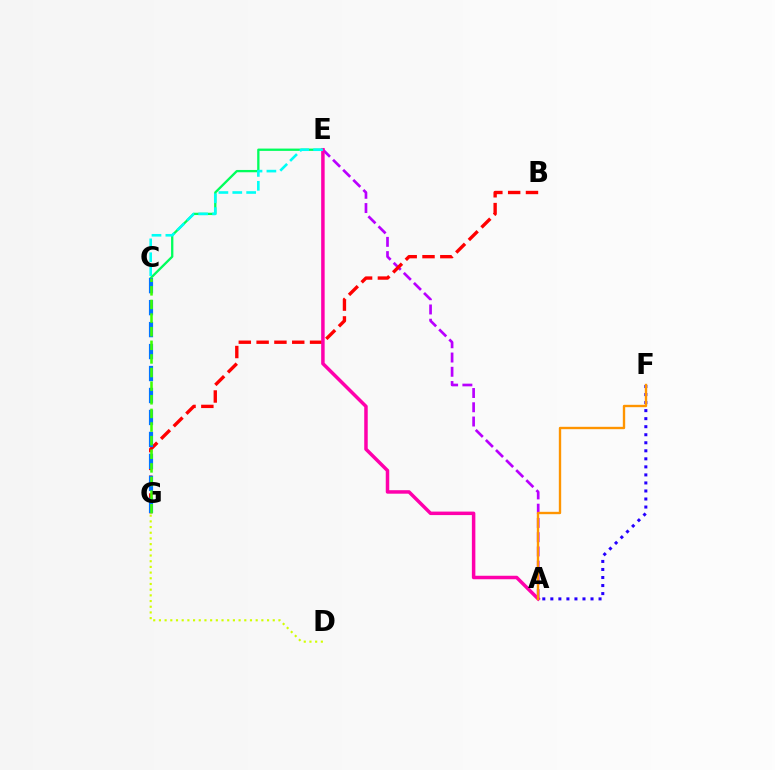{('A', 'E'): [{'color': '#b900ff', 'line_style': 'dashed', 'thickness': 1.94}, {'color': '#ff00ac', 'line_style': 'solid', 'thickness': 2.51}], ('C', 'E'): [{'color': '#00ff5c', 'line_style': 'solid', 'thickness': 1.66}, {'color': '#00fff6', 'line_style': 'dashed', 'thickness': 1.89}], ('B', 'G'): [{'color': '#ff0000', 'line_style': 'dashed', 'thickness': 2.42}], ('C', 'G'): [{'color': '#0074ff', 'line_style': 'dashed', 'thickness': 2.98}, {'color': '#3dff00', 'line_style': 'dashed', 'thickness': 1.85}], ('A', 'F'): [{'color': '#2500ff', 'line_style': 'dotted', 'thickness': 2.18}, {'color': '#ff9400', 'line_style': 'solid', 'thickness': 1.7}], ('D', 'G'): [{'color': '#d1ff00', 'line_style': 'dotted', 'thickness': 1.55}]}